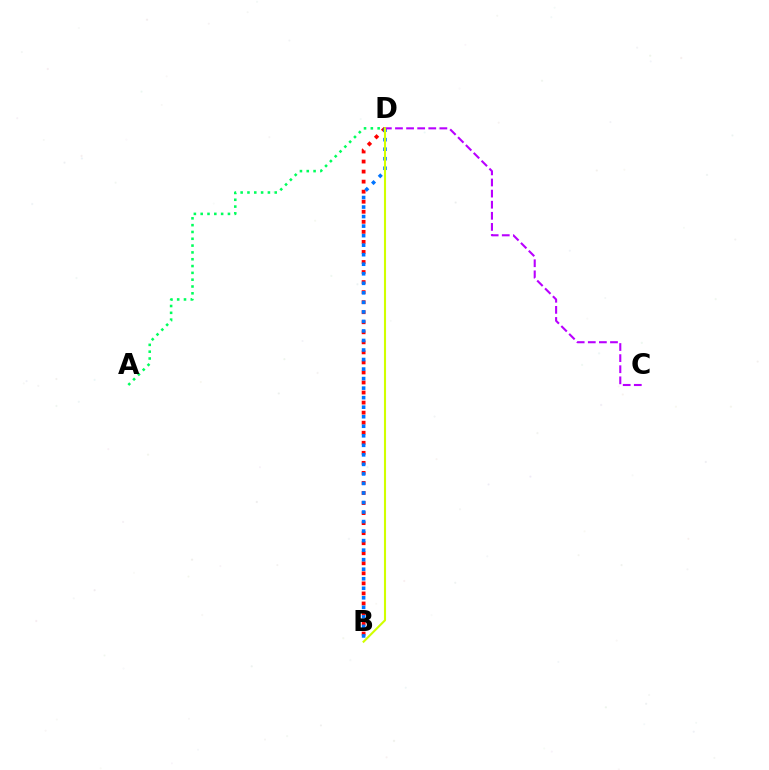{('A', 'D'): [{'color': '#00ff5c', 'line_style': 'dotted', 'thickness': 1.85}], ('B', 'D'): [{'color': '#ff0000', 'line_style': 'dotted', 'thickness': 2.73}, {'color': '#0074ff', 'line_style': 'dotted', 'thickness': 2.59}, {'color': '#d1ff00', 'line_style': 'solid', 'thickness': 1.51}], ('C', 'D'): [{'color': '#b900ff', 'line_style': 'dashed', 'thickness': 1.51}]}